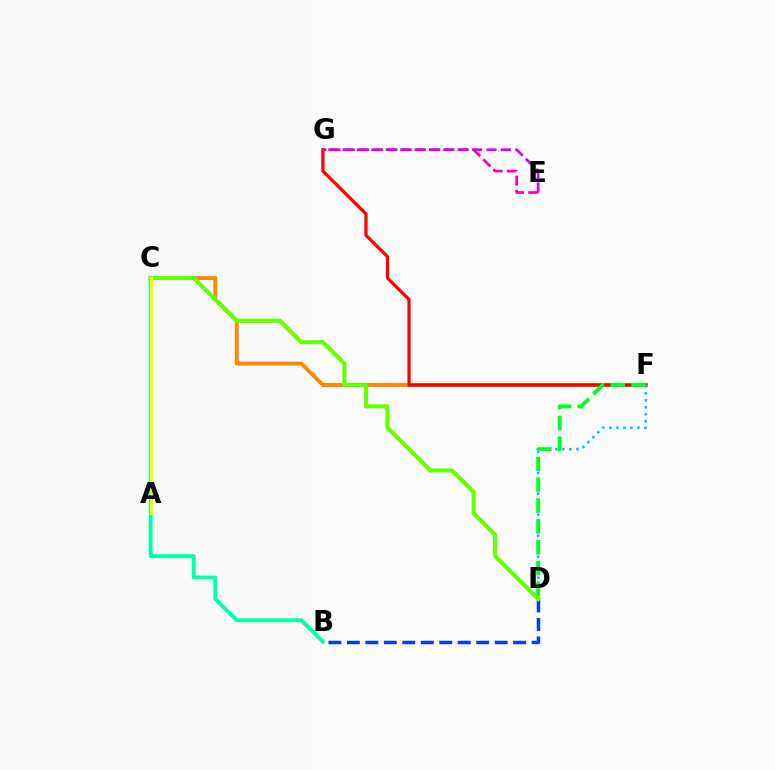{('C', 'F'): [{'color': '#ff8800', 'line_style': 'solid', 'thickness': 2.81}], ('A', 'C'): [{'color': '#4f00ff', 'line_style': 'dotted', 'thickness': 2.11}, {'color': '#eeff00', 'line_style': 'solid', 'thickness': 2.39}], ('F', 'G'): [{'color': '#ff0000', 'line_style': 'solid', 'thickness': 2.32}], ('B', 'C'): [{'color': '#00ffaf', 'line_style': 'solid', 'thickness': 2.78}], ('D', 'F'): [{'color': '#00c7ff', 'line_style': 'dotted', 'thickness': 1.9}, {'color': '#00ff27', 'line_style': 'dashed', 'thickness': 2.83}], ('E', 'G'): [{'color': '#ff00a0', 'line_style': 'dashed', 'thickness': 1.93}, {'color': '#d600ff', 'line_style': 'dashed', 'thickness': 1.95}], ('B', 'D'): [{'color': '#003fff', 'line_style': 'dashed', 'thickness': 2.51}], ('C', 'D'): [{'color': '#66ff00', 'line_style': 'solid', 'thickness': 2.96}]}